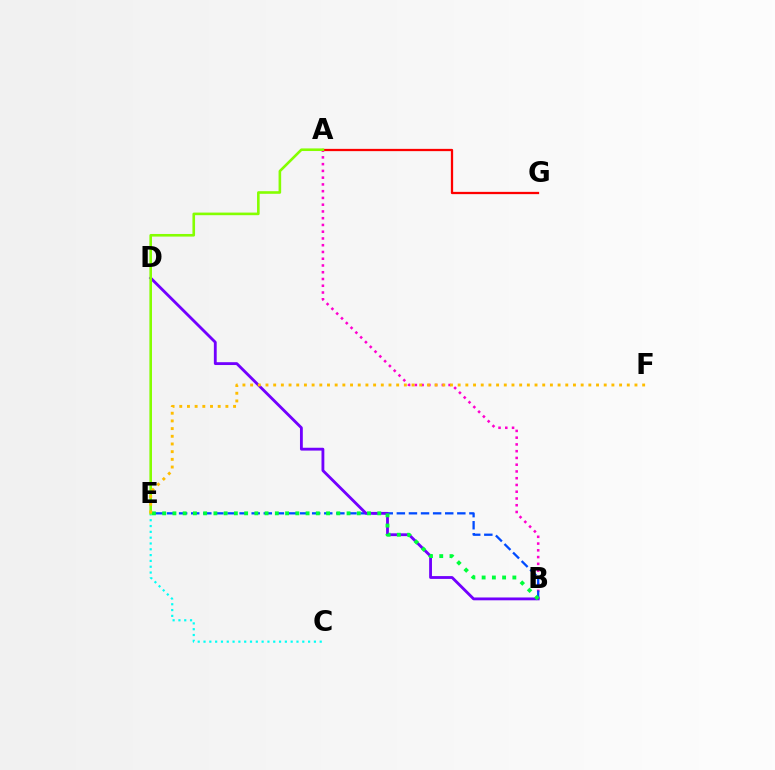{('C', 'E'): [{'color': '#00fff6', 'line_style': 'dotted', 'thickness': 1.58}], ('A', 'B'): [{'color': '#ff00cf', 'line_style': 'dotted', 'thickness': 1.84}], ('A', 'G'): [{'color': '#ff0000', 'line_style': 'solid', 'thickness': 1.64}], ('B', 'E'): [{'color': '#004bff', 'line_style': 'dashed', 'thickness': 1.64}, {'color': '#00ff39', 'line_style': 'dotted', 'thickness': 2.78}], ('B', 'D'): [{'color': '#7200ff', 'line_style': 'solid', 'thickness': 2.04}], ('A', 'E'): [{'color': '#84ff00', 'line_style': 'solid', 'thickness': 1.88}], ('E', 'F'): [{'color': '#ffbd00', 'line_style': 'dotted', 'thickness': 2.09}]}